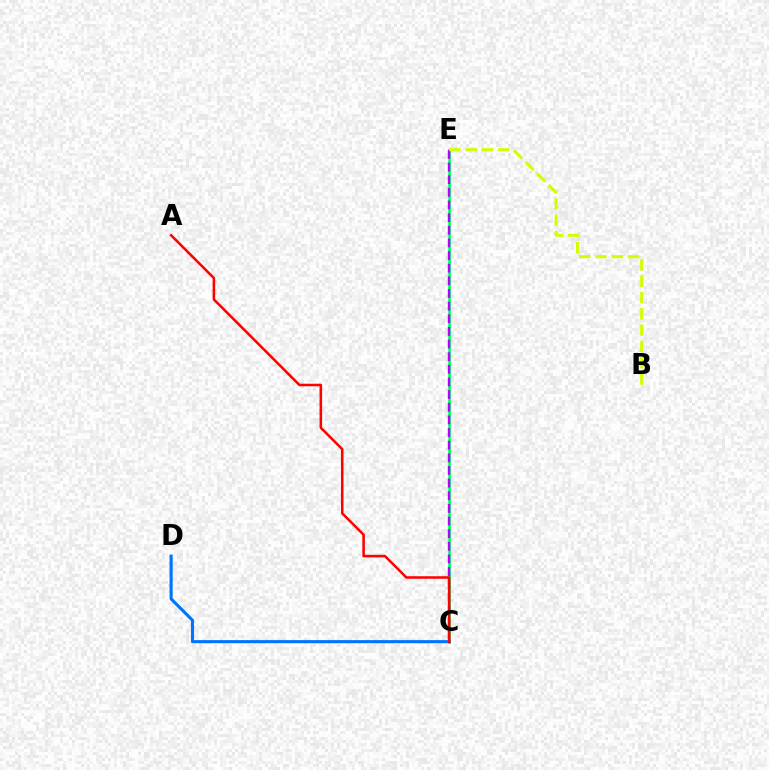{('C', 'E'): [{'color': '#00ff5c', 'line_style': 'solid', 'thickness': 1.93}, {'color': '#b900ff', 'line_style': 'dashed', 'thickness': 1.72}], ('C', 'D'): [{'color': '#0074ff', 'line_style': 'solid', 'thickness': 2.23}], ('A', 'C'): [{'color': '#ff0000', 'line_style': 'solid', 'thickness': 1.83}], ('B', 'E'): [{'color': '#d1ff00', 'line_style': 'dashed', 'thickness': 2.21}]}